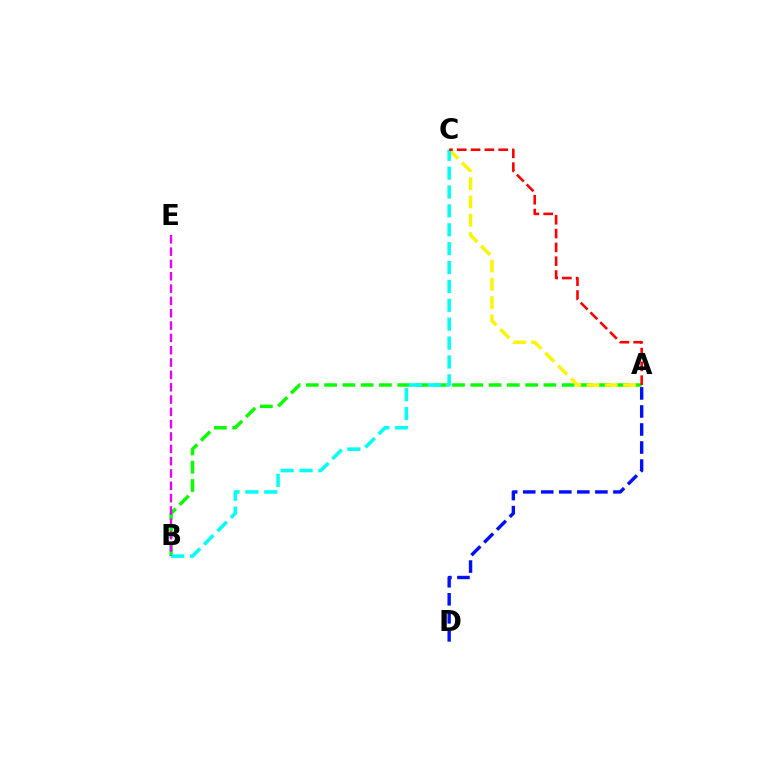{('A', 'B'): [{'color': '#08ff00', 'line_style': 'dashed', 'thickness': 2.48}], ('A', 'C'): [{'color': '#fcf500', 'line_style': 'dashed', 'thickness': 2.48}, {'color': '#ff0000', 'line_style': 'dashed', 'thickness': 1.88}], ('A', 'D'): [{'color': '#0010ff', 'line_style': 'dashed', 'thickness': 2.45}], ('B', 'C'): [{'color': '#00fff6', 'line_style': 'dashed', 'thickness': 2.57}], ('B', 'E'): [{'color': '#ee00ff', 'line_style': 'dashed', 'thickness': 1.67}]}